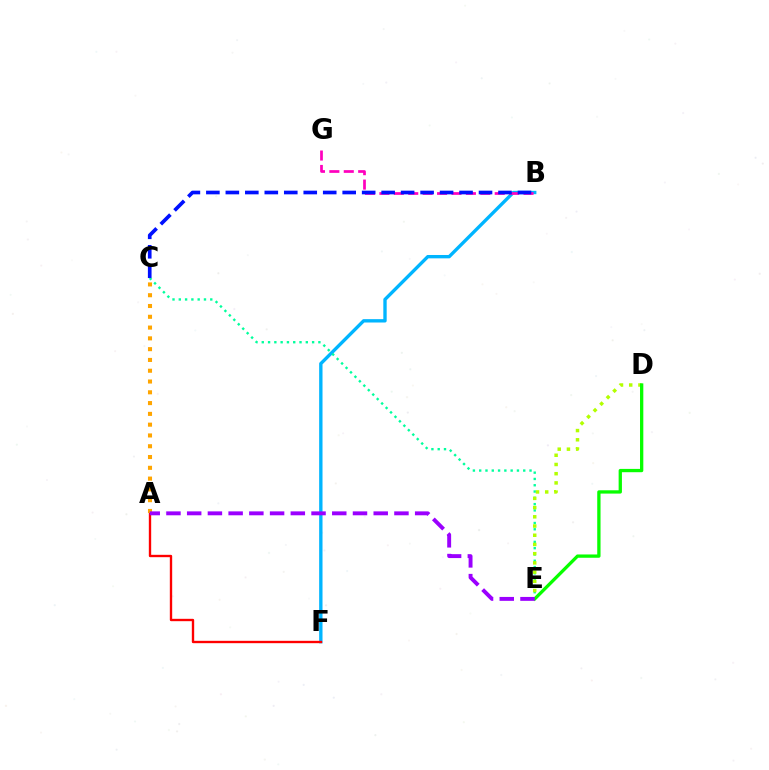{('B', 'F'): [{'color': '#00b5ff', 'line_style': 'solid', 'thickness': 2.42}], ('B', 'G'): [{'color': '#ff00bd', 'line_style': 'dashed', 'thickness': 1.96}], ('A', 'F'): [{'color': '#ff0000', 'line_style': 'solid', 'thickness': 1.7}], ('C', 'E'): [{'color': '#00ff9d', 'line_style': 'dotted', 'thickness': 1.71}], ('A', 'C'): [{'color': '#ffa500', 'line_style': 'dotted', 'thickness': 2.93}], ('B', 'C'): [{'color': '#0010ff', 'line_style': 'dashed', 'thickness': 2.65}], ('D', 'E'): [{'color': '#b3ff00', 'line_style': 'dotted', 'thickness': 2.5}, {'color': '#08ff00', 'line_style': 'solid', 'thickness': 2.38}], ('A', 'E'): [{'color': '#9b00ff', 'line_style': 'dashed', 'thickness': 2.82}]}